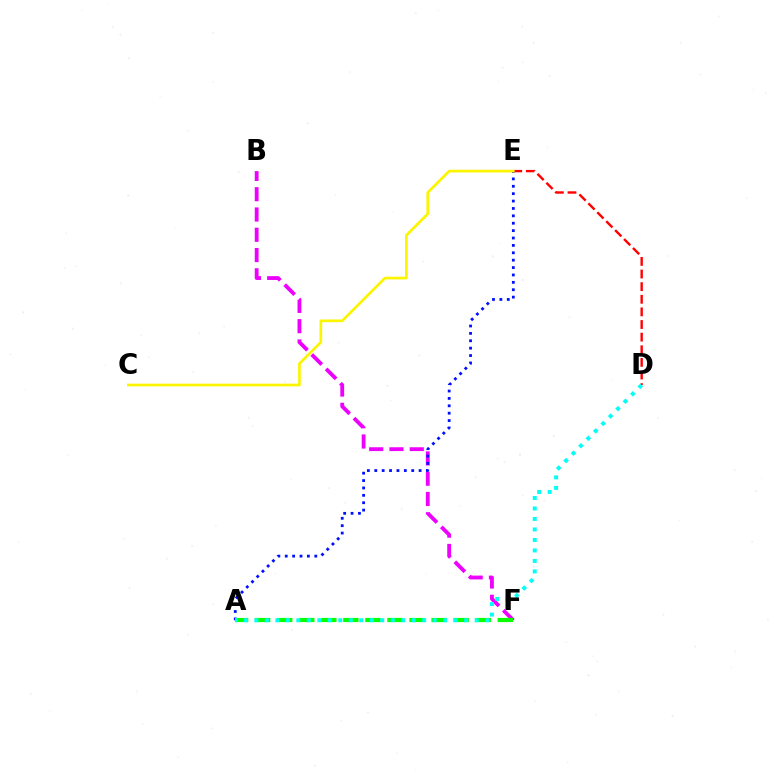{('B', 'F'): [{'color': '#ee00ff', 'line_style': 'dashed', 'thickness': 2.75}], ('A', 'E'): [{'color': '#0010ff', 'line_style': 'dotted', 'thickness': 2.01}], ('A', 'F'): [{'color': '#08ff00', 'line_style': 'dashed', 'thickness': 3.0}], ('D', 'E'): [{'color': '#ff0000', 'line_style': 'dashed', 'thickness': 1.71}], ('A', 'D'): [{'color': '#00fff6', 'line_style': 'dotted', 'thickness': 2.85}], ('C', 'E'): [{'color': '#fcf500', 'line_style': 'solid', 'thickness': 1.95}]}